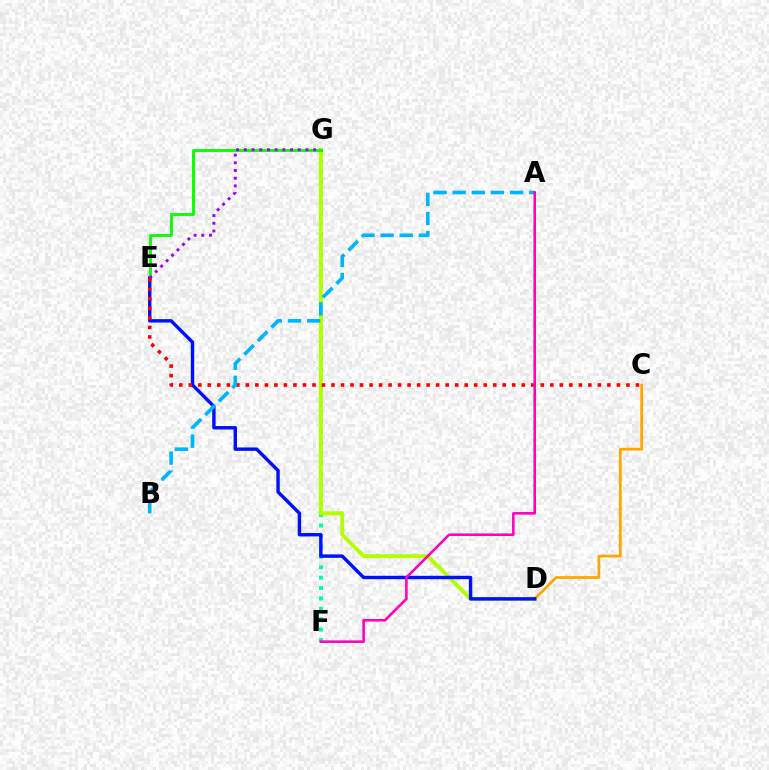{('F', 'G'): [{'color': '#00ff9d', 'line_style': 'dotted', 'thickness': 2.83}], ('D', 'G'): [{'color': '#b3ff00', 'line_style': 'solid', 'thickness': 2.82}], ('E', 'G'): [{'color': '#08ff00', 'line_style': 'solid', 'thickness': 2.08}, {'color': '#9b00ff', 'line_style': 'dotted', 'thickness': 2.09}], ('C', 'D'): [{'color': '#ffa500', 'line_style': 'solid', 'thickness': 1.96}], ('D', 'E'): [{'color': '#0010ff', 'line_style': 'solid', 'thickness': 2.45}], ('C', 'E'): [{'color': '#ff0000', 'line_style': 'dotted', 'thickness': 2.58}], ('A', 'B'): [{'color': '#00b5ff', 'line_style': 'dashed', 'thickness': 2.6}], ('A', 'F'): [{'color': '#ff00bd', 'line_style': 'solid', 'thickness': 1.85}]}